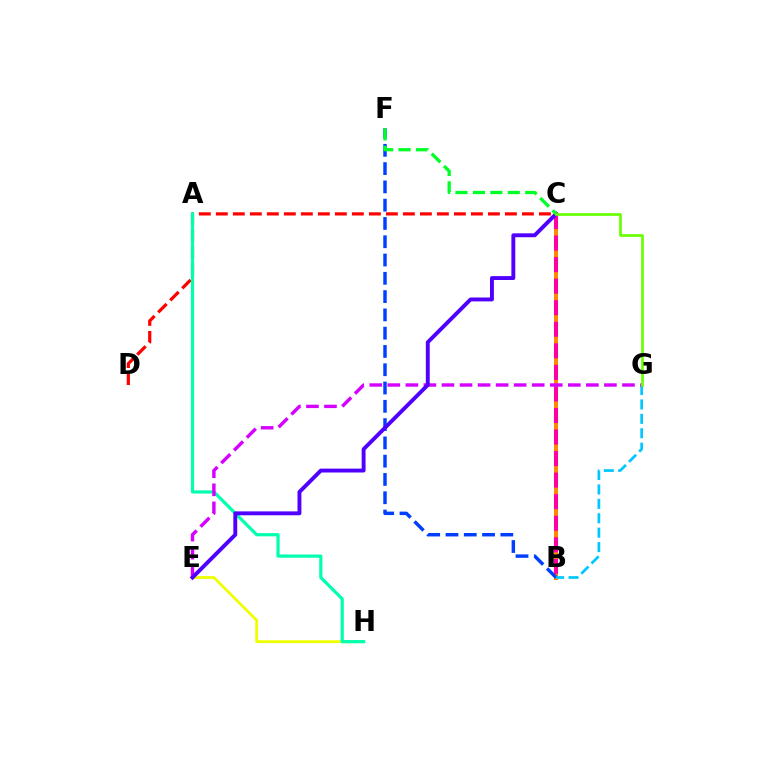{('C', 'D'): [{'color': '#ff0000', 'line_style': 'dashed', 'thickness': 2.31}], ('B', 'C'): [{'color': '#ff8800', 'line_style': 'solid', 'thickness': 2.88}, {'color': '#ff00a0', 'line_style': 'dashed', 'thickness': 2.93}], ('B', 'F'): [{'color': '#003fff', 'line_style': 'dashed', 'thickness': 2.48}], ('B', 'G'): [{'color': '#00c7ff', 'line_style': 'dashed', 'thickness': 1.96}], ('E', 'H'): [{'color': '#eeff00', 'line_style': 'solid', 'thickness': 2.02}], ('A', 'H'): [{'color': '#00ffaf', 'line_style': 'solid', 'thickness': 2.3}], ('E', 'G'): [{'color': '#d600ff', 'line_style': 'dashed', 'thickness': 2.45}], ('C', 'E'): [{'color': '#4f00ff', 'line_style': 'solid', 'thickness': 2.81}], ('C', 'F'): [{'color': '#00ff27', 'line_style': 'dashed', 'thickness': 2.37}], ('C', 'G'): [{'color': '#66ff00', 'line_style': 'solid', 'thickness': 1.94}]}